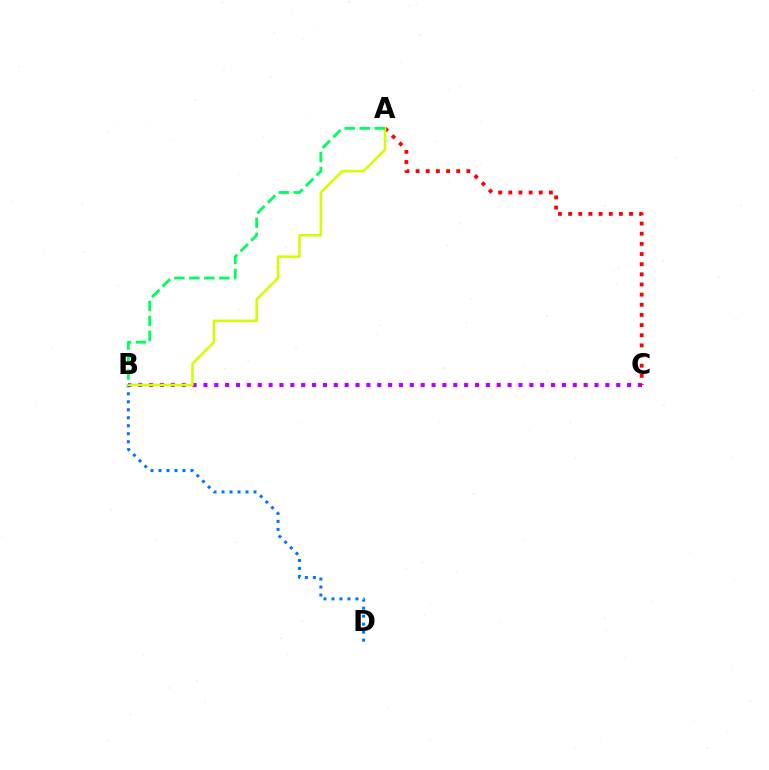{('B', 'D'): [{'color': '#0074ff', 'line_style': 'dotted', 'thickness': 2.17}], ('B', 'C'): [{'color': '#b900ff', 'line_style': 'dotted', 'thickness': 2.95}], ('A', 'C'): [{'color': '#ff0000', 'line_style': 'dotted', 'thickness': 2.76}], ('A', 'B'): [{'color': '#d1ff00', 'line_style': 'solid', 'thickness': 1.84}, {'color': '#00ff5c', 'line_style': 'dashed', 'thickness': 2.04}]}